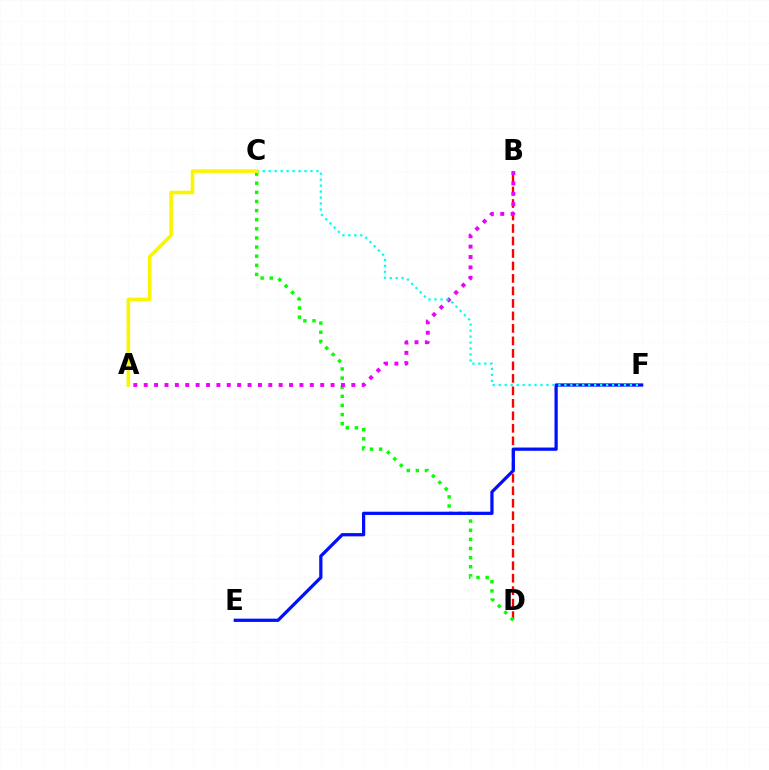{('B', 'D'): [{'color': '#ff0000', 'line_style': 'dashed', 'thickness': 1.7}], ('C', 'D'): [{'color': '#08ff00', 'line_style': 'dotted', 'thickness': 2.48}], ('E', 'F'): [{'color': '#0010ff', 'line_style': 'solid', 'thickness': 2.34}], ('A', 'B'): [{'color': '#ee00ff', 'line_style': 'dotted', 'thickness': 2.82}], ('C', 'F'): [{'color': '#00fff6', 'line_style': 'dotted', 'thickness': 1.62}], ('A', 'C'): [{'color': '#fcf500', 'line_style': 'solid', 'thickness': 2.59}]}